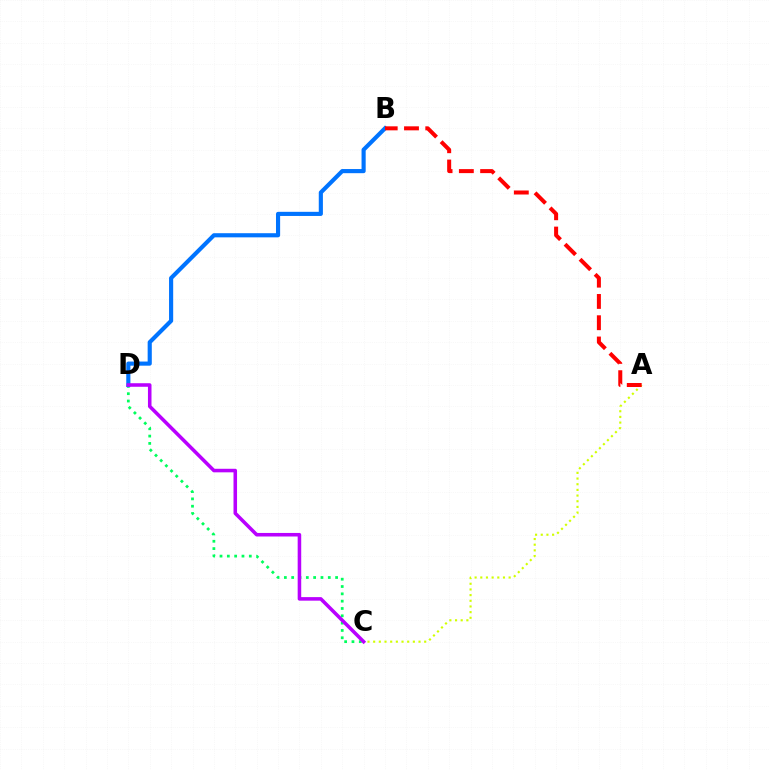{('C', 'D'): [{'color': '#00ff5c', 'line_style': 'dotted', 'thickness': 1.99}, {'color': '#b900ff', 'line_style': 'solid', 'thickness': 2.55}], ('B', 'D'): [{'color': '#0074ff', 'line_style': 'solid', 'thickness': 2.98}], ('A', 'C'): [{'color': '#d1ff00', 'line_style': 'dotted', 'thickness': 1.54}], ('A', 'B'): [{'color': '#ff0000', 'line_style': 'dashed', 'thickness': 2.89}]}